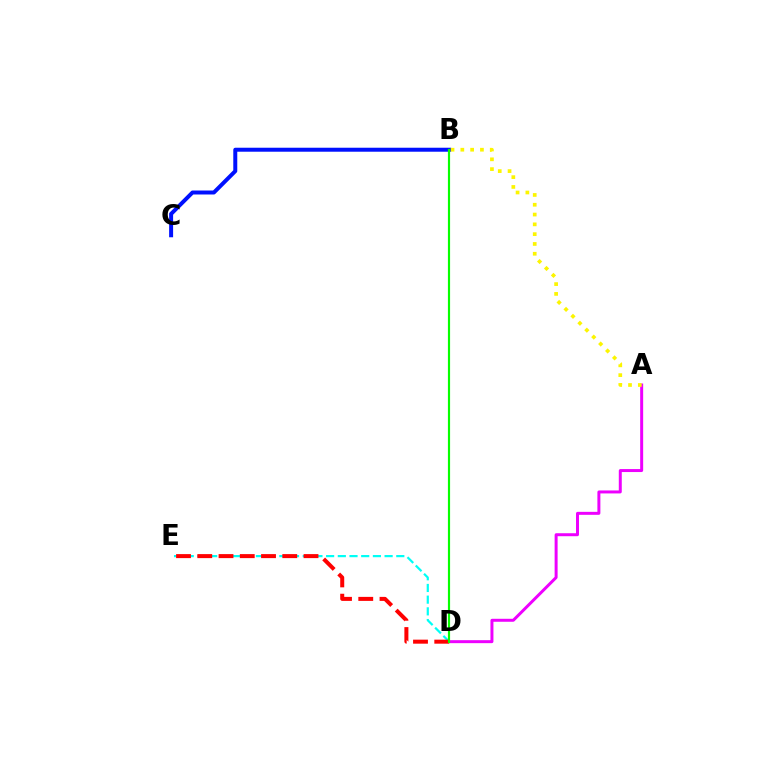{('D', 'E'): [{'color': '#00fff6', 'line_style': 'dashed', 'thickness': 1.59}, {'color': '#ff0000', 'line_style': 'dashed', 'thickness': 2.89}], ('A', 'D'): [{'color': '#ee00ff', 'line_style': 'solid', 'thickness': 2.15}], ('B', 'C'): [{'color': '#0010ff', 'line_style': 'solid', 'thickness': 2.87}], ('A', 'B'): [{'color': '#fcf500', 'line_style': 'dotted', 'thickness': 2.66}], ('B', 'D'): [{'color': '#08ff00', 'line_style': 'solid', 'thickness': 1.57}]}